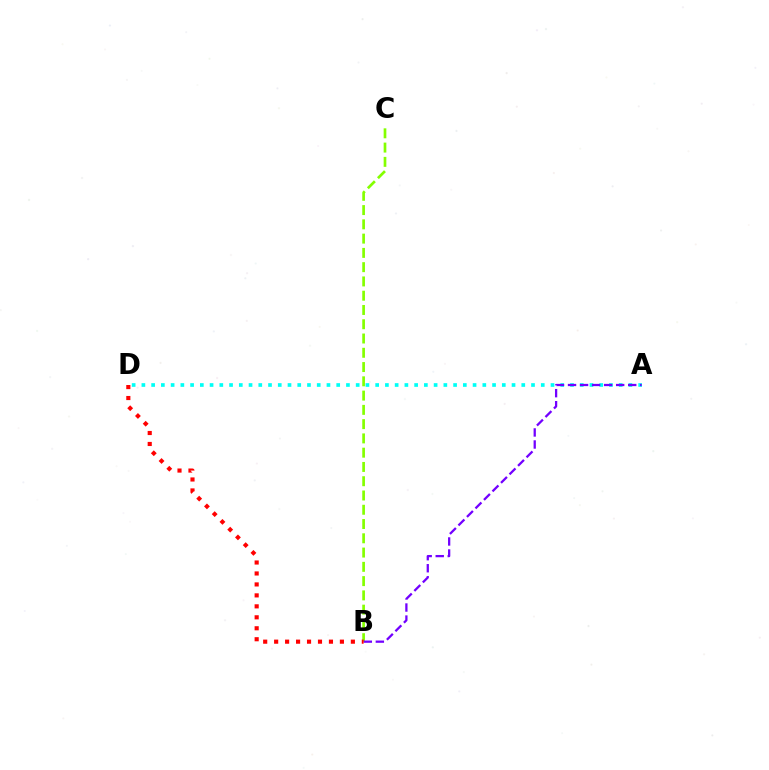{('A', 'D'): [{'color': '#00fff6', 'line_style': 'dotted', 'thickness': 2.65}], ('B', 'C'): [{'color': '#84ff00', 'line_style': 'dashed', 'thickness': 1.94}], ('A', 'B'): [{'color': '#7200ff', 'line_style': 'dashed', 'thickness': 1.64}], ('B', 'D'): [{'color': '#ff0000', 'line_style': 'dotted', 'thickness': 2.98}]}